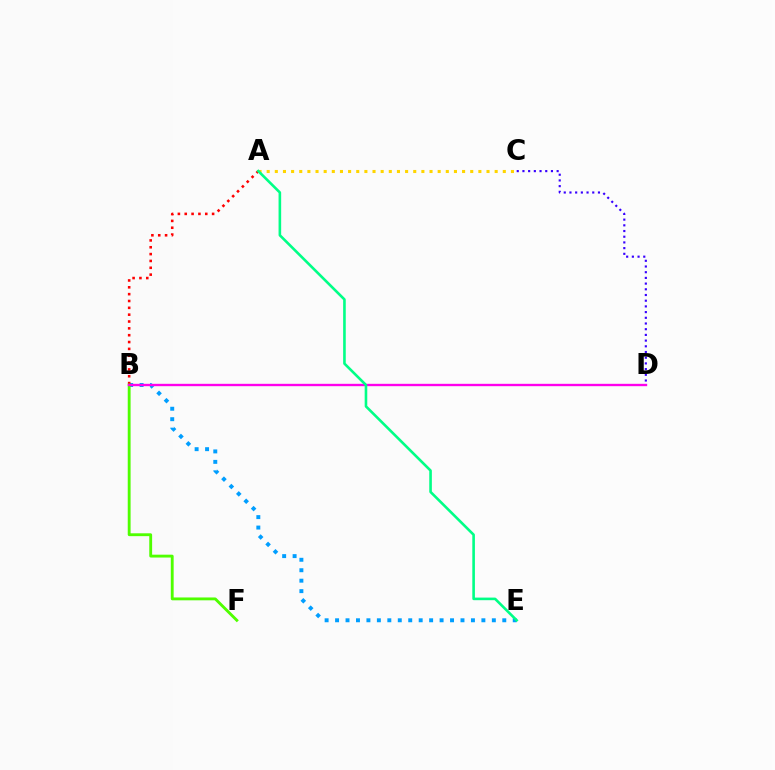{('B', 'E'): [{'color': '#009eff', 'line_style': 'dotted', 'thickness': 2.84}], ('A', 'B'): [{'color': '#ff0000', 'line_style': 'dotted', 'thickness': 1.86}], ('B', 'F'): [{'color': '#4fff00', 'line_style': 'solid', 'thickness': 2.06}], ('B', 'D'): [{'color': '#ff00ed', 'line_style': 'solid', 'thickness': 1.7}], ('C', 'D'): [{'color': '#3700ff', 'line_style': 'dotted', 'thickness': 1.55}], ('A', 'C'): [{'color': '#ffd500', 'line_style': 'dotted', 'thickness': 2.21}], ('A', 'E'): [{'color': '#00ff86', 'line_style': 'solid', 'thickness': 1.88}]}